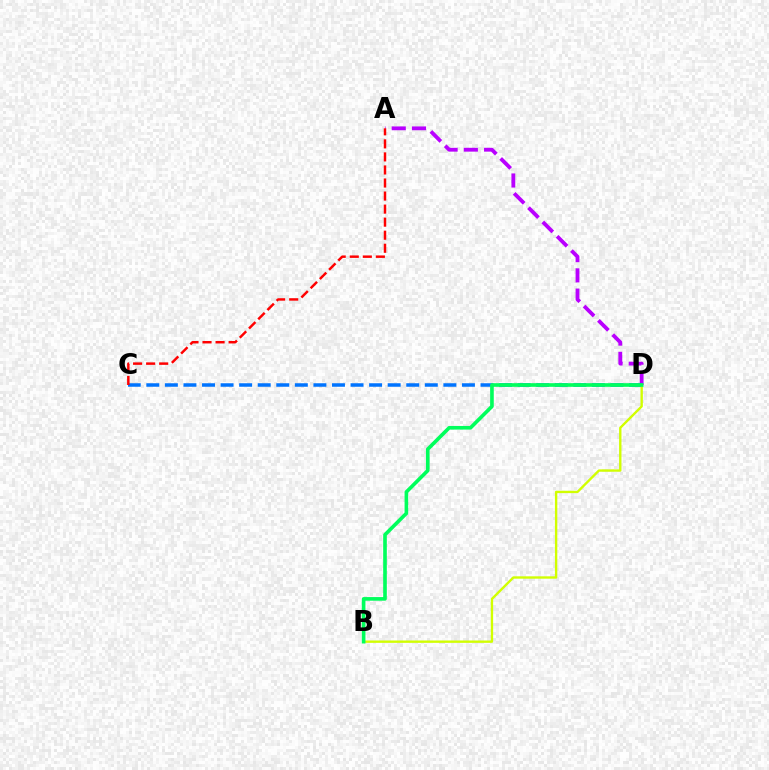{('A', 'D'): [{'color': '#b900ff', 'line_style': 'dashed', 'thickness': 2.75}], ('C', 'D'): [{'color': '#0074ff', 'line_style': 'dashed', 'thickness': 2.52}], ('B', 'D'): [{'color': '#d1ff00', 'line_style': 'solid', 'thickness': 1.71}, {'color': '#00ff5c', 'line_style': 'solid', 'thickness': 2.62}], ('A', 'C'): [{'color': '#ff0000', 'line_style': 'dashed', 'thickness': 1.77}]}